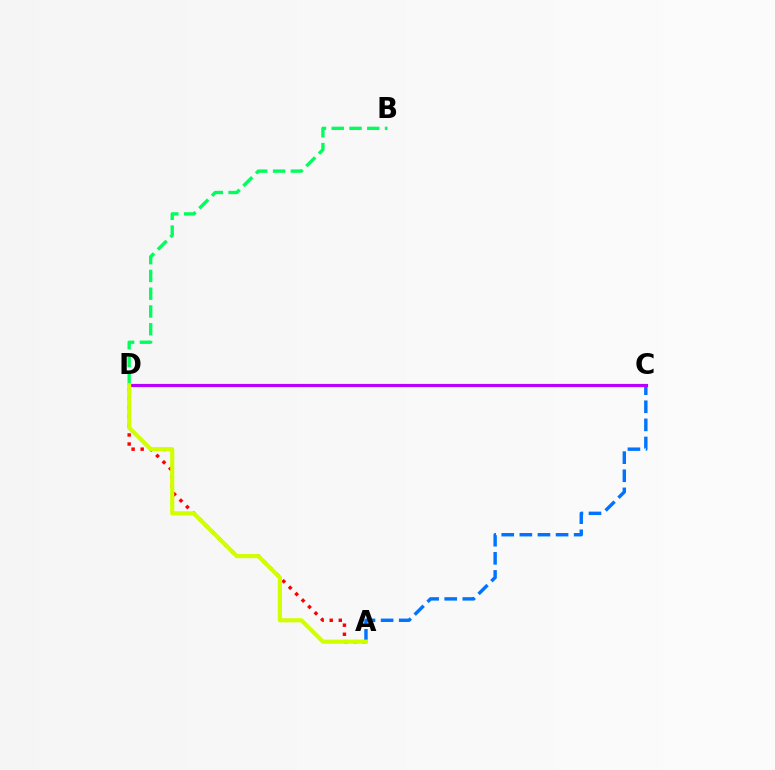{('B', 'D'): [{'color': '#00ff5c', 'line_style': 'dashed', 'thickness': 2.41}], ('A', 'C'): [{'color': '#0074ff', 'line_style': 'dashed', 'thickness': 2.46}], ('A', 'D'): [{'color': '#ff0000', 'line_style': 'dotted', 'thickness': 2.46}, {'color': '#d1ff00', 'line_style': 'solid', 'thickness': 2.98}], ('C', 'D'): [{'color': '#b900ff', 'line_style': 'solid', 'thickness': 2.28}]}